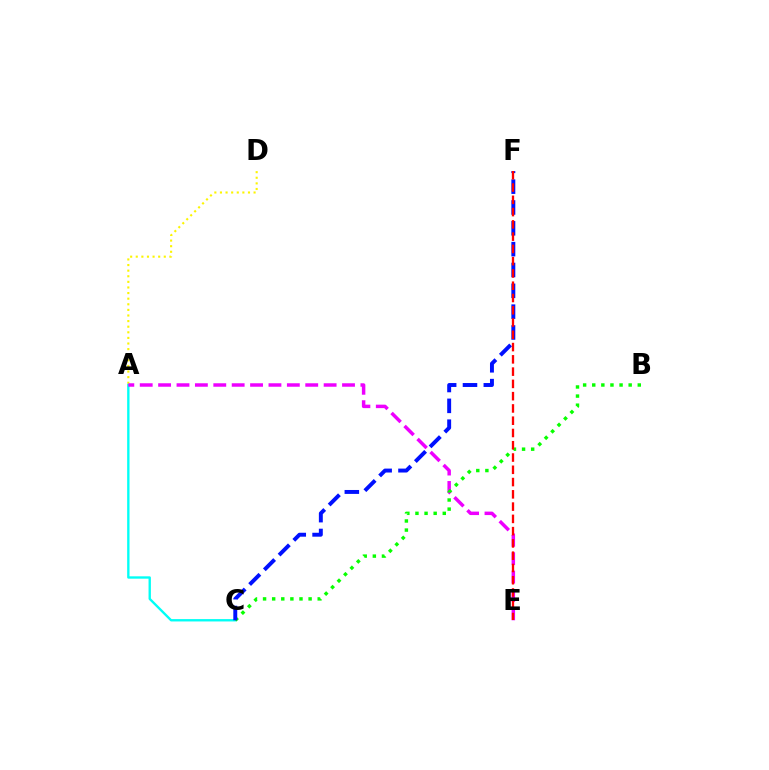{('A', 'D'): [{'color': '#fcf500', 'line_style': 'dotted', 'thickness': 1.52}], ('A', 'C'): [{'color': '#00fff6', 'line_style': 'solid', 'thickness': 1.7}], ('A', 'E'): [{'color': '#ee00ff', 'line_style': 'dashed', 'thickness': 2.5}], ('B', 'C'): [{'color': '#08ff00', 'line_style': 'dotted', 'thickness': 2.47}], ('C', 'F'): [{'color': '#0010ff', 'line_style': 'dashed', 'thickness': 2.83}], ('E', 'F'): [{'color': '#ff0000', 'line_style': 'dashed', 'thickness': 1.67}]}